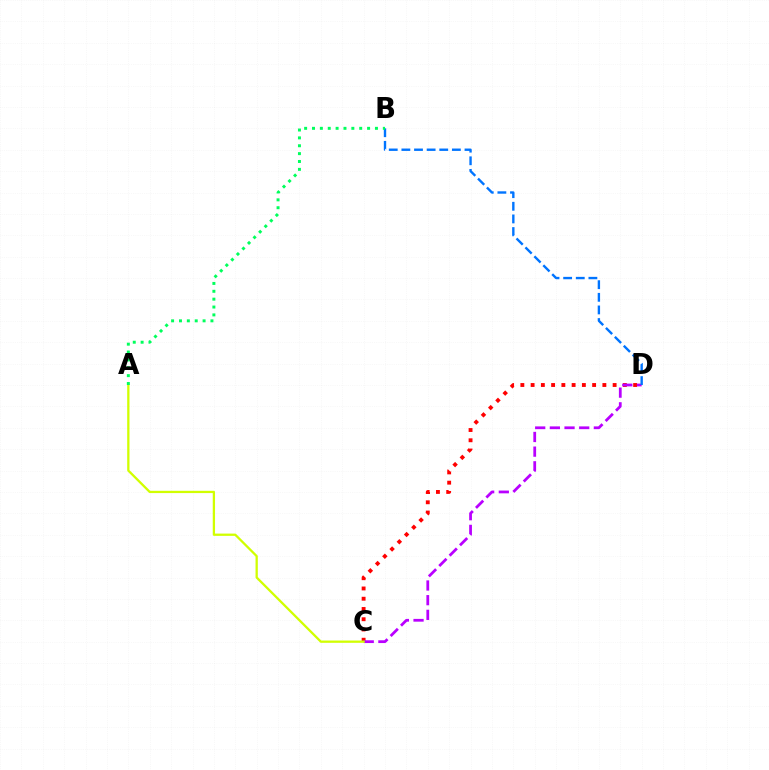{('C', 'D'): [{'color': '#ff0000', 'line_style': 'dotted', 'thickness': 2.79}, {'color': '#b900ff', 'line_style': 'dashed', 'thickness': 1.99}], ('A', 'C'): [{'color': '#d1ff00', 'line_style': 'solid', 'thickness': 1.64}], ('B', 'D'): [{'color': '#0074ff', 'line_style': 'dashed', 'thickness': 1.72}], ('A', 'B'): [{'color': '#00ff5c', 'line_style': 'dotted', 'thickness': 2.14}]}